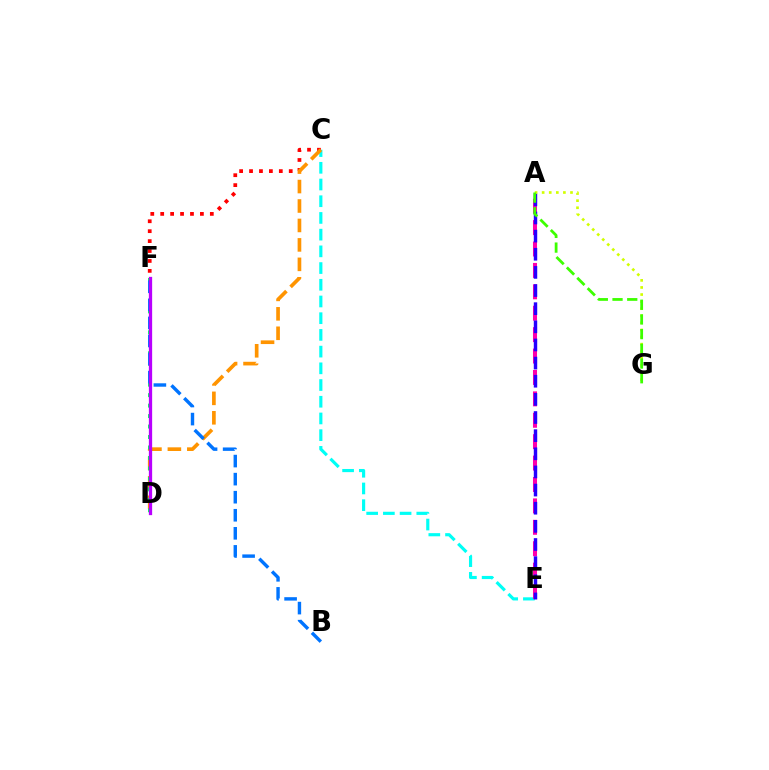{('C', 'E'): [{'color': '#00fff6', 'line_style': 'dashed', 'thickness': 2.27}], ('A', 'E'): [{'color': '#ff00ac', 'line_style': 'dashed', 'thickness': 2.91}, {'color': '#2500ff', 'line_style': 'dashed', 'thickness': 2.46}], ('A', 'G'): [{'color': '#d1ff00', 'line_style': 'dotted', 'thickness': 1.93}, {'color': '#3dff00', 'line_style': 'dashed', 'thickness': 2.0}], ('C', 'F'): [{'color': '#ff0000', 'line_style': 'dotted', 'thickness': 2.7}], ('C', 'D'): [{'color': '#ff9400', 'line_style': 'dashed', 'thickness': 2.64}], ('D', 'F'): [{'color': '#00ff5c', 'line_style': 'dotted', 'thickness': 2.84}, {'color': '#b900ff', 'line_style': 'solid', 'thickness': 2.36}], ('B', 'F'): [{'color': '#0074ff', 'line_style': 'dashed', 'thickness': 2.45}]}